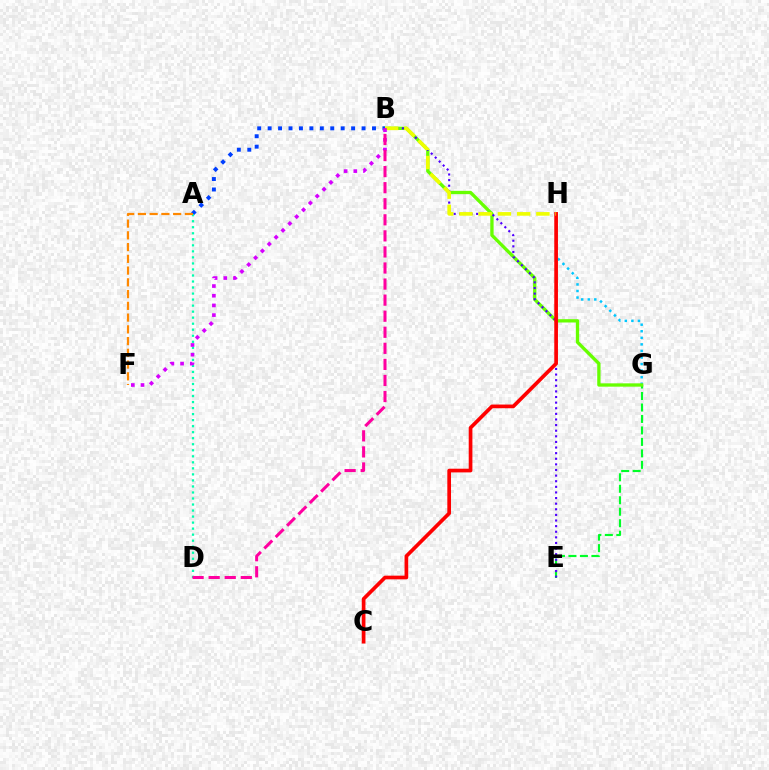{('E', 'G'): [{'color': '#00ff27', 'line_style': 'dashed', 'thickness': 1.56}], ('G', 'H'): [{'color': '#00c7ff', 'line_style': 'dotted', 'thickness': 1.78}], ('B', 'G'): [{'color': '#66ff00', 'line_style': 'solid', 'thickness': 2.39}], ('B', 'E'): [{'color': '#4f00ff', 'line_style': 'dotted', 'thickness': 1.53}], ('C', 'H'): [{'color': '#ff0000', 'line_style': 'solid', 'thickness': 2.65}], ('A', 'B'): [{'color': '#003fff', 'line_style': 'dotted', 'thickness': 2.84}], ('A', 'D'): [{'color': '#00ffaf', 'line_style': 'dotted', 'thickness': 1.64}], ('B', 'H'): [{'color': '#eeff00', 'line_style': 'dashed', 'thickness': 2.61}], ('B', 'F'): [{'color': '#d600ff', 'line_style': 'dotted', 'thickness': 2.63}], ('B', 'D'): [{'color': '#ff00a0', 'line_style': 'dashed', 'thickness': 2.18}], ('A', 'F'): [{'color': '#ff8800', 'line_style': 'dashed', 'thickness': 1.6}]}